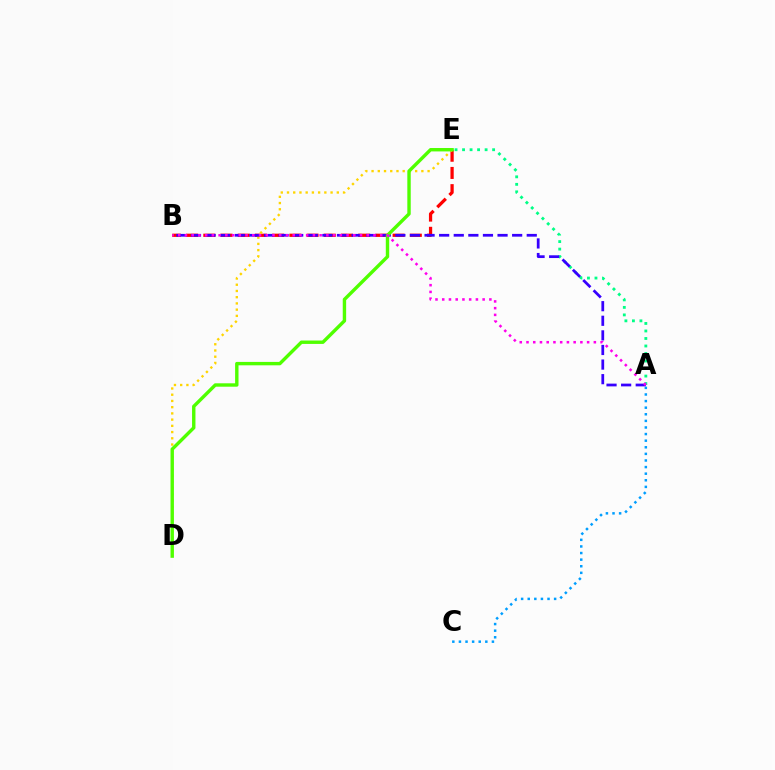{('A', 'C'): [{'color': '#009eff', 'line_style': 'dotted', 'thickness': 1.79}], ('B', 'E'): [{'color': '#ff0000', 'line_style': 'dashed', 'thickness': 2.34}], ('A', 'E'): [{'color': '#00ff86', 'line_style': 'dotted', 'thickness': 2.04}], ('D', 'E'): [{'color': '#ffd500', 'line_style': 'dotted', 'thickness': 1.69}, {'color': '#4fff00', 'line_style': 'solid', 'thickness': 2.45}], ('A', 'B'): [{'color': '#3700ff', 'line_style': 'dashed', 'thickness': 1.98}, {'color': '#ff00ed', 'line_style': 'dotted', 'thickness': 1.83}]}